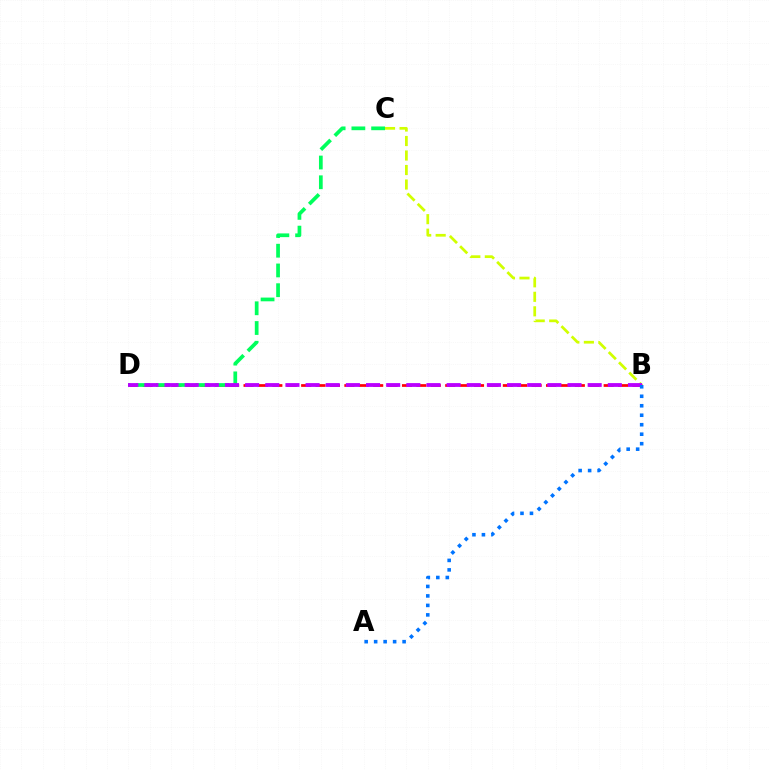{('B', 'D'): [{'color': '#ff0000', 'line_style': 'dashed', 'thickness': 1.96}, {'color': '#b900ff', 'line_style': 'dashed', 'thickness': 2.74}], ('B', 'C'): [{'color': '#d1ff00', 'line_style': 'dashed', 'thickness': 1.97}], ('C', 'D'): [{'color': '#00ff5c', 'line_style': 'dashed', 'thickness': 2.68}], ('A', 'B'): [{'color': '#0074ff', 'line_style': 'dotted', 'thickness': 2.58}]}